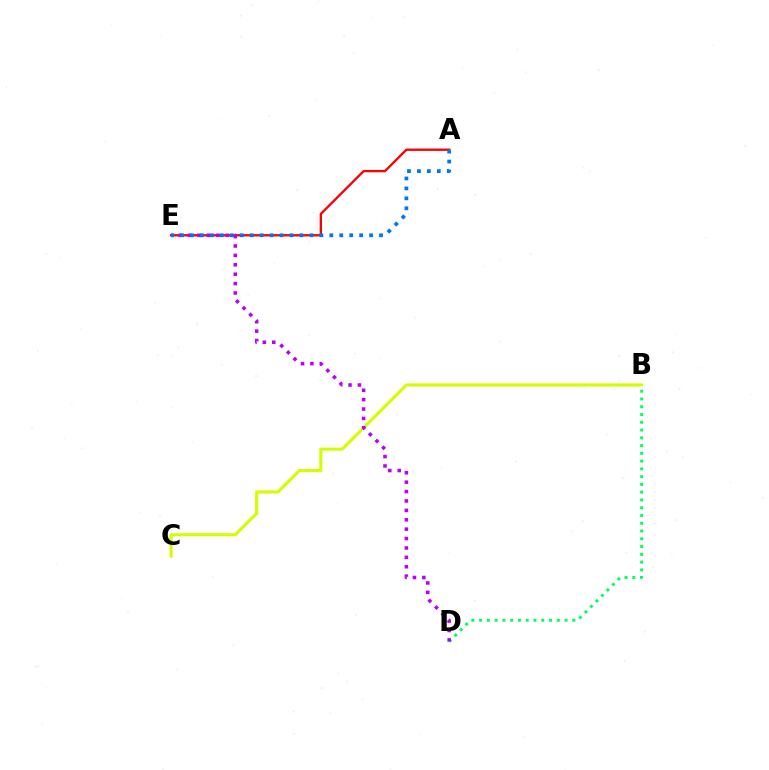{('B', 'C'): [{'color': '#d1ff00', 'line_style': 'solid', 'thickness': 2.22}], ('A', 'E'): [{'color': '#ff0000', 'line_style': 'solid', 'thickness': 1.68}, {'color': '#0074ff', 'line_style': 'dotted', 'thickness': 2.7}], ('B', 'D'): [{'color': '#00ff5c', 'line_style': 'dotted', 'thickness': 2.11}], ('D', 'E'): [{'color': '#b900ff', 'line_style': 'dotted', 'thickness': 2.55}]}